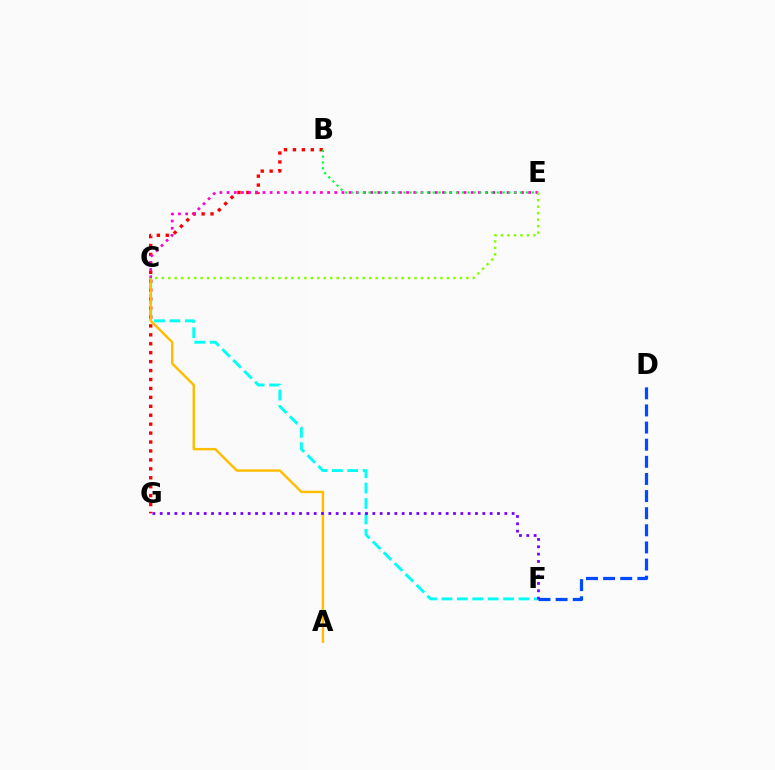{('C', 'F'): [{'color': '#00fff6', 'line_style': 'dashed', 'thickness': 2.09}], ('B', 'G'): [{'color': '#ff0000', 'line_style': 'dotted', 'thickness': 2.43}], ('A', 'C'): [{'color': '#ffbd00', 'line_style': 'solid', 'thickness': 1.75}], ('C', 'E'): [{'color': '#ff00cf', 'line_style': 'dotted', 'thickness': 1.95}, {'color': '#84ff00', 'line_style': 'dotted', 'thickness': 1.76}], ('D', 'F'): [{'color': '#004bff', 'line_style': 'dashed', 'thickness': 2.33}], ('B', 'E'): [{'color': '#00ff39', 'line_style': 'dotted', 'thickness': 1.58}], ('F', 'G'): [{'color': '#7200ff', 'line_style': 'dotted', 'thickness': 1.99}]}